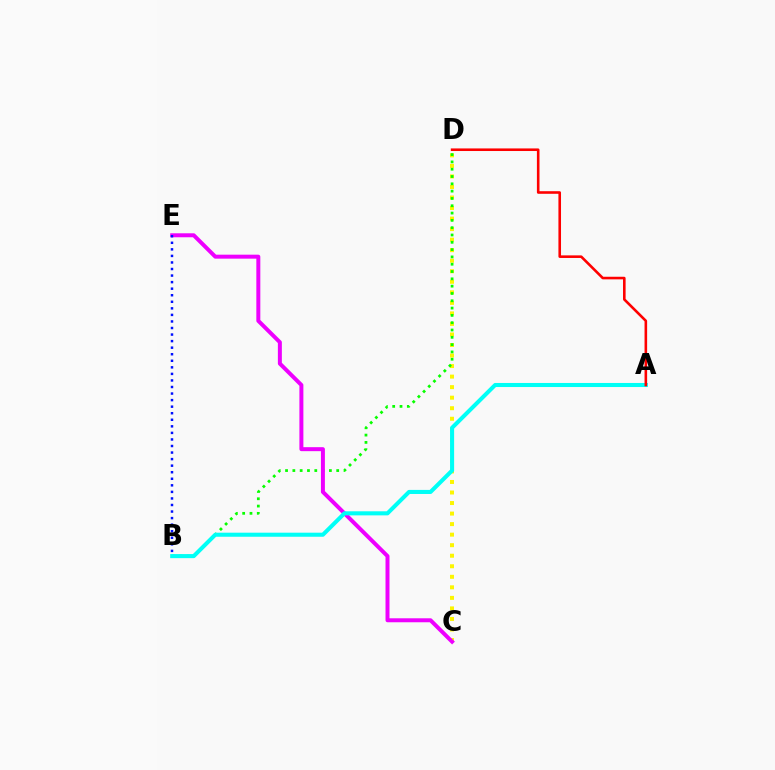{('C', 'D'): [{'color': '#fcf500', 'line_style': 'dotted', 'thickness': 2.86}], ('B', 'D'): [{'color': '#08ff00', 'line_style': 'dotted', 'thickness': 1.99}], ('C', 'E'): [{'color': '#ee00ff', 'line_style': 'solid', 'thickness': 2.86}], ('A', 'B'): [{'color': '#00fff6', 'line_style': 'solid', 'thickness': 2.93}], ('A', 'D'): [{'color': '#ff0000', 'line_style': 'solid', 'thickness': 1.87}], ('B', 'E'): [{'color': '#0010ff', 'line_style': 'dotted', 'thickness': 1.78}]}